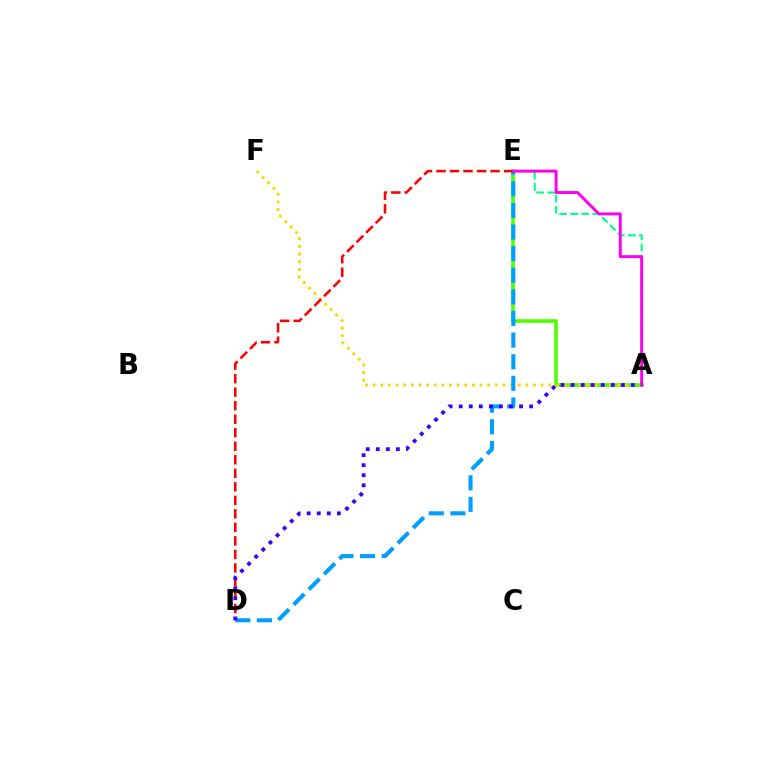{('A', 'E'): [{'color': '#4fff00', 'line_style': 'solid', 'thickness': 2.6}, {'color': '#00ff86', 'line_style': 'dashed', 'thickness': 1.51}, {'color': '#ff00ed', 'line_style': 'solid', 'thickness': 2.11}], ('A', 'F'): [{'color': '#ffd500', 'line_style': 'dotted', 'thickness': 2.07}], ('D', 'E'): [{'color': '#009eff', 'line_style': 'dashed', 'thickness': 2.94}, {'color': '#ff0000', 'line_style': 'dashed', 'thickness': 1.84}], ('A', 'D'): [{'color': '#3700ff', 'line_style': 'dotted', 'thickness': 2.73}]}